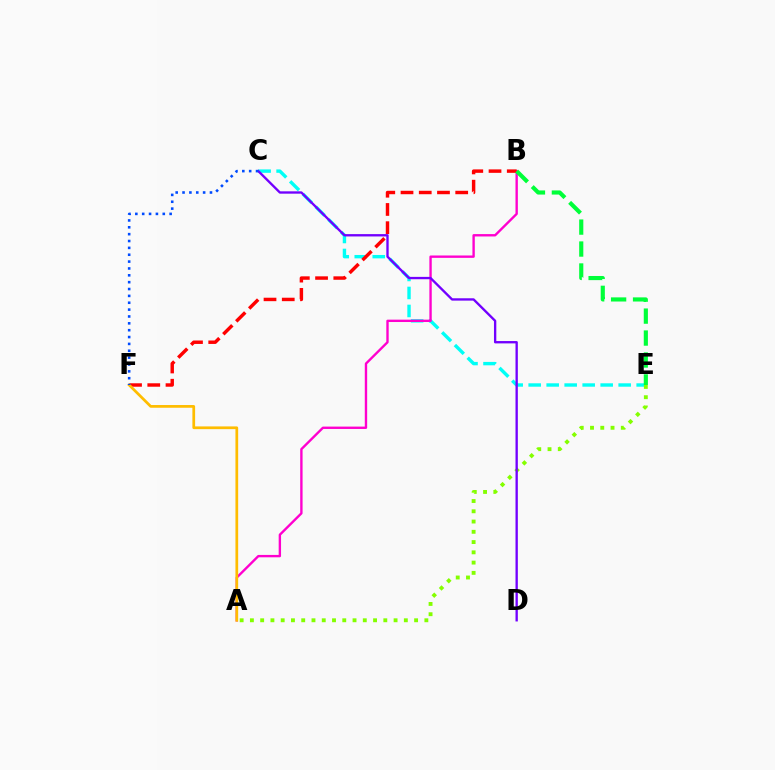{('C', 'E'): [{'color': '#00fff6', 'line_style': 'dashed', 'thickness': 2.45}], ('A', 'B'): [{'color': '#ff00cf', 'line_style': 'solid', 'thickness': 1.71}], ('B', 'F'): [{'color': '#ff0000', 'line_style': 'dashed', 'thickness': 2.48}], ('A', 'F'): [{'color': '#ffbd00', 'line_style': 'solid', 'thickness': 1.96}], ('A', 'E'): [{'color': '#84ff00', 'line_style': 'dotted', 'thickness': 2.79}], ('C', 'D'): [{'color': '#7200ff', 'line_style': 'solid', 'thickness': 1.69}], ('B', 'E'): [{'color': '#00ff39', 'line_style': 'dashed', 'thickness': 2.98}], ('C', 'F'): [{'color': '#004bff', 'line_style': 'dotted', 'thickness': 1.86}]}